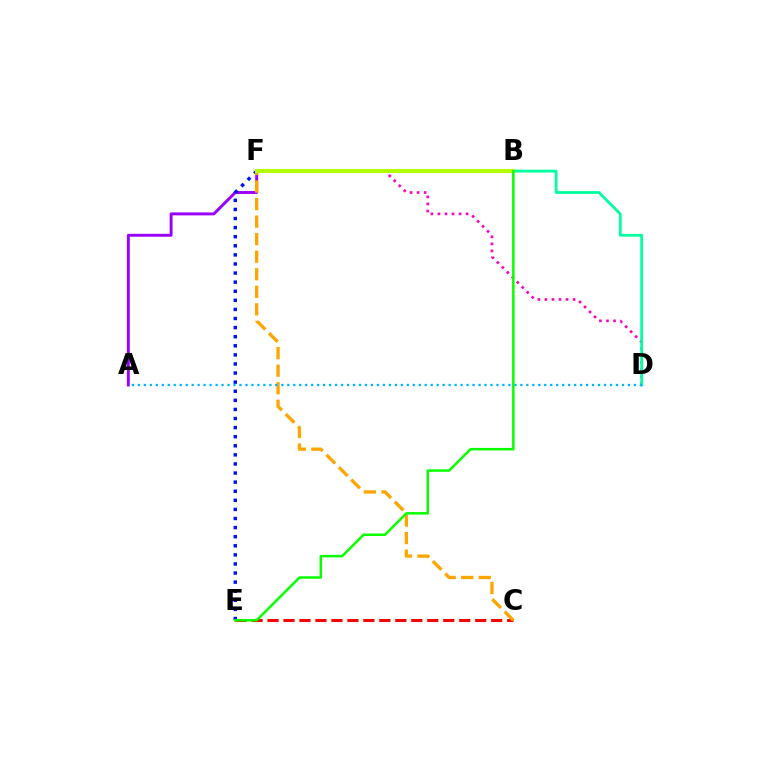{('A', 'F'): [{'color': '#9b00ff', 'line_style': 'solid', 'thickness': 2.11}], ('D', 'F'): [{'color': '#ff00bd', 'line_style': 'dotted', 'thickness': 1.91}], ('E', 'F'): [{'color': '#0010ff', 'line_style': 'dotted', 'thickness': 2.47}], ('B', 'D'): [{'color': '#00ff9d', 'line_style': 'solid', 'thickness': 2.0}], ('C', 'E'): [{'color': '#ff0000', 'line_style': 'dashed', 'thickness': 2.17}], ('C', 'F'): [{'color': '#ffa500', 'line_style': 'dashed', 'thickness': 2.38}], ('A', 'D'): [{'color': '#00b5ff', 'line_style': 'dotted', 'thickness': 1.62}], ('B', 'F'): [{'color': '#b3ff00', 'line_style': 'solid', 'thickness': 2.93}], ('B', 'E'): [{'color': '#08ff00', 'line_style': 'solid', 'thickness': 1.79}]}